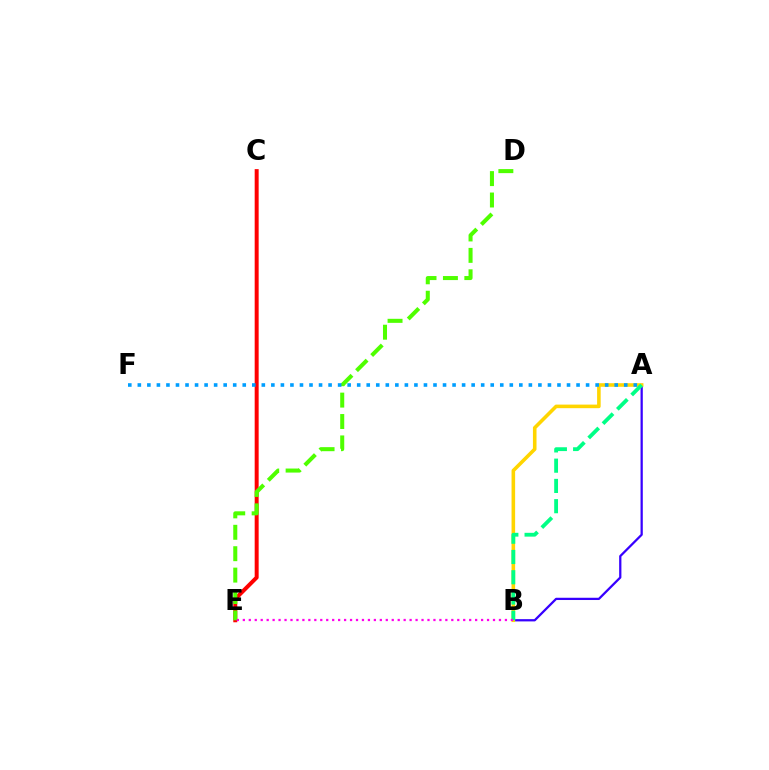{('C', 'E'): [{'color': '#ff0000', 'line_style': 'solid', 'thickness': 2.86}], ('A', 'B'): [{'color': '#3700ff', 'line_style': 'solid', 'thickness': 1.62}, {'color': '#ffd500', 'line_style': 'solid', 'thickness': 2.58}, {'color': '#00ff86', 'line_style': 'dashed', 'thickness': 2.75}], ('D', 'E'): [{'color': '#4fff00', 'line_style': 'dashed', 'thickness': 2.91}], ('A', 'F'): [{'color': '#009eff', 'line_style': 'dotted', 'thickness': 2.59}], ('B', 'E'): [{'color': '#ff00ed', 'line_style': 'dotted', 'thickness': 1.62}]}